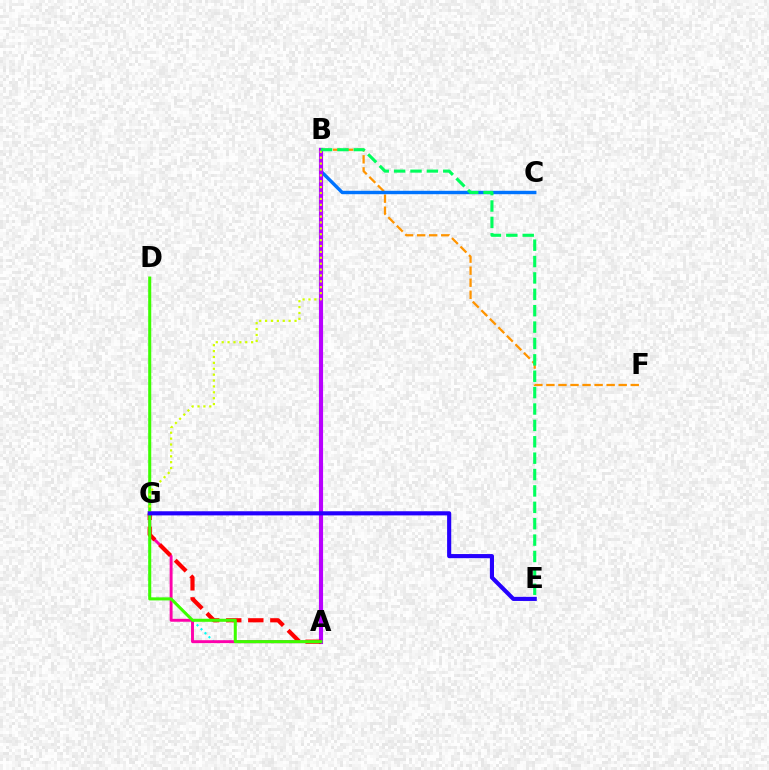{('B', 'F'): [{'color': '#ff9400', 'line_style': 'dashed', 'thickness': 1.64}], ('A', 'G'): [{'color': '#00fff6', 'line_style': 'dotted', 'thickness': 1.52}, {'color': '#ff00ac', 'line_style': 'solid', 'thickness': 2.1}, {'color': '#ff0000', 'line_style': 'dashed', 'thickness': 3.0}], ('B', 'C'): [{'color': '#0074ff', 'line_style': 'solid', 'thickness': 2.45}], ('A', 'B'): [{'color': '#b900ff', 'line_style': 'solid', 'thickness': 2.98}], ('A', 'D'): [{'color': '#3dff00', 'line_style': 'solid', 'thickness': 2.2}], ('B', 'G'): [{'color': '#d1ff00', 'line_style': 'dotted', 'thickness': 1.6}], ('B', 'E'): [{'color': '#00ff5c', 'line_style': 'dashed', 'thickness': 2.23}], ('E', 'G'): [{'color': '#2500ff', 'line_style': 'solid', 'thickness': 2.97}]}